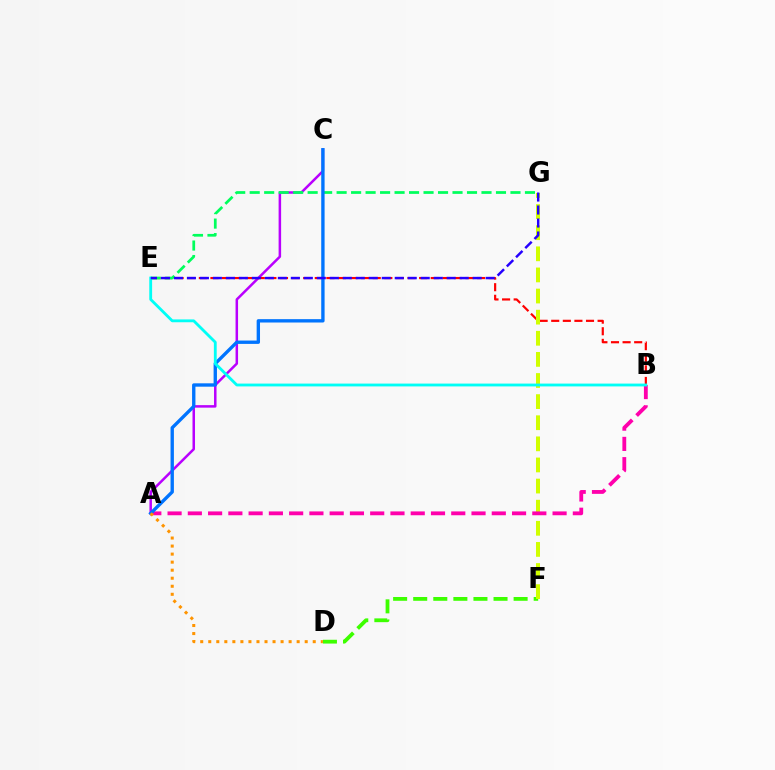{('A', 'C'): [{'color': '#b900ff', 'line_style': 'solid', 'thickness': 1.81}, {'color': '#0074ff', 'line_style': 'solid', 'thickness': 2.42}], ('B', 'E'): [{'color': '#ff0000', 'line_style': 'dashed', 'thickness': 1.58}, {'color': '#00fff6', 'line_style': 'solid', 'thickness': 2.04}], ('D', 'F'): [{'color': '#3dff00', 'line_style': 'dashed', 'thickness': 2.73}], ('F', 'G'): [{'color': '#d1ff00', 'line_style': 'dashed', 'thickness': 2.87}], ('A', 'B'): [{'color': '#ff00ac', 'line_style': 'dashed', 'thickness': 2.75}], ('E', 'G'): [{'color': '#00ff5c', 'line_style': 'dashed', 'thickness': 1.97}, {'color': '#2500ff', 'line_style': 'dashed', 'thickness': 1.76}], ('A', 'D'): [{'color': '#ff9400', 'line_style': 'dotted', 'thickness': 2.18}]}